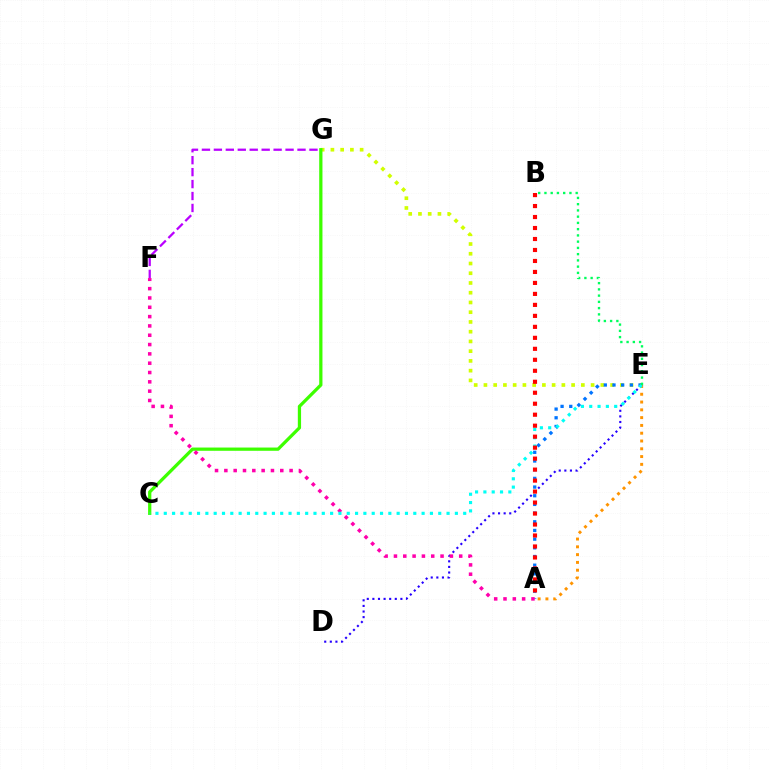{('A', 'E'): [{'color': '#ff9400', 'line_style': 'dotted', 'thickness': 2.12}, {'color': '#0074ff', 'line_style': 'dotted', 'thickness': 2.36}], ('E', 'G'): [{'color': '#d1ff00', 'line_style': 'dotted', 'thickness': 2.65}], ('D', 'E'): [{'color': '#2500ff', 'line_style': 'dotted', 'thickness': 1.52}], ('C', 'G'): [{'color': '#3dff00', 'line_style': 'solid', 'thickness': 2.34}], ('F', 'G'): [{'color': '#b900ff', 'line_style': 'dashed', 'thickness': 1.62}], ('A', 'F'): [{'color': '#ff00ac', 'line_style': 'dotted', 'thickness': 2.53}], ('C', 'E'): [{'color': '#00fff6', 'line_style': 'dotted', 'thickness': 2.26}], ('B', 'E'): [{'color': '#00ff5c', 'line_style': 'dotted', 'thickness': 1.7}], ('A', 'B'): [{'color': '#ff0000', 'line_style': 'dotted', 'thickness': 2.98}]}